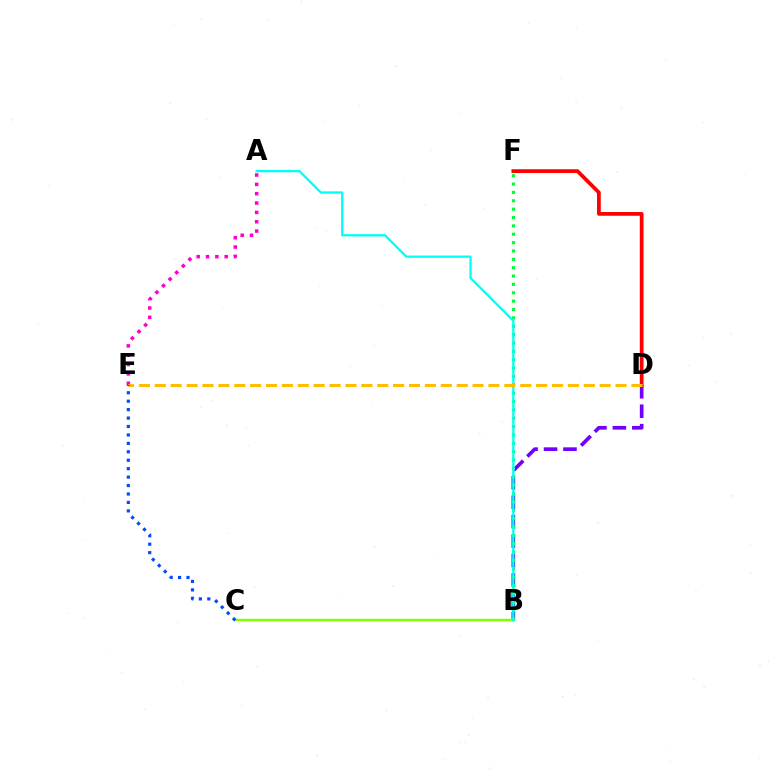{('B', 'D'): [{'color': '#7200ff', 'line_style': 'dashed', 'thickness': 2.64}], ('A', 'E'): [{'color': '#ff00cf', 'line_style': 'dotted', 'thickness': 2.54}], ('B', 'F'): [{'color': '#00ff39', 'line_style': 'dotted', 'thickness': 2.27}], ('B', 'C'): [{'color': '#84ff00', 'line_style': 'solid', 'thickness': 1.76}], ('A', 'B'): [{'color': '#00fff6', 'line_style': 'solid', 'thickness': 1.64}], ('D', 'F'): [{'color': '#ff0000', 'line_style': 'solid', 'thickness': 2.7}], ('D', 'E'): [{'color': '#ffbd00', 'line_style': 'dashed', 'thickness': 2.16}], ('C', 'E'): [{'color': '#004bff', 'line_style': 'dotted', 'thickness': 2.29}]}